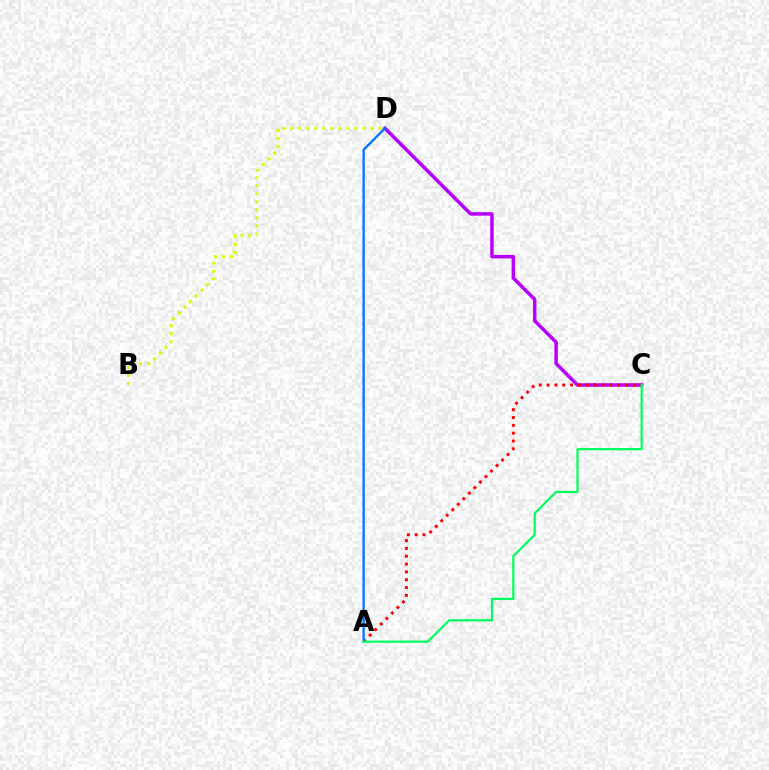{('B', 'D'): [{'color': '#d1ff00', 'line_style': 'dotted', 'thickness': 2.18}], ('C', 'D'): [{'color': '#b900ff', 'line_style': 'solid', 'thickness': 2.52}], ('A', 'C'): [{'color': '#ff0000', 'line_style': 'dotted', 'thickness': 2.13}, {'color': '#00ff5c', 'line_style': 'solid', 'thickness': 1.59}], ('A', 'D'): [{'color': '#0074ff', 'line_style': 'solid', 'thickness': 1.66}]}